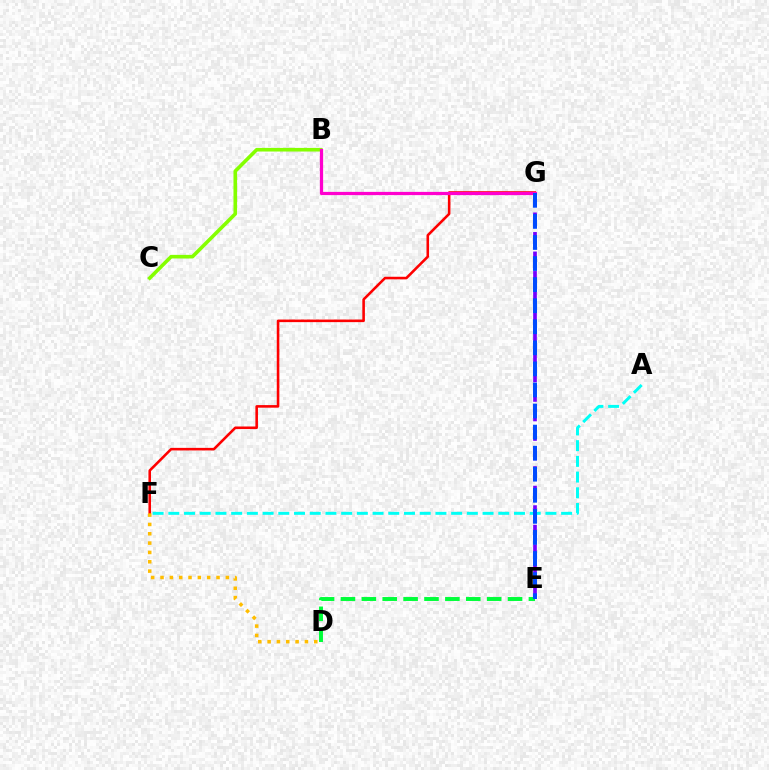{('E', 'G'): [{'color': '#7200ff', 'line_style': 'dashed', 'thickness': 2.65}, {'color': '#004bff', 'line_style': 'dashed', 'thickness': 2.86}], ('B', 'C'): [{'color': '#84ff00', 'line_style': 'solid', 'thickness': 2.6}], ('F', 'G'): [{'color': '#ff0000', 'line_style': 'solid', 'thickness': 1.86}], ('D', 'F'): [{'color': '#ffbd00', 'line_style': 'dotted', 'thickness': 2.54}], ('B', 'G'): [{'color': '#ff00cf', 'line_style': 'solid', 'thickness': 2.33}], ('D', 'E'): [{'color': '#00ff39', 'line_style': 'dashed', 'thickness': 2.84}], ('A', 'F'): [{'color': '#00fff6', 'line_style': 'dashed', 'thickness': 2.13}]}